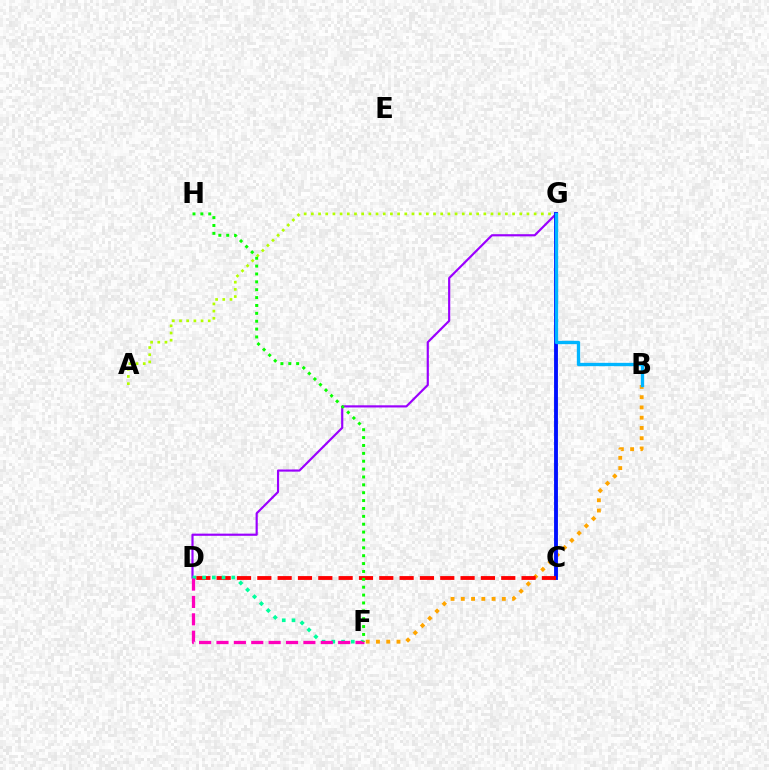{('A', 'G'): [{'color': '#b3ff00', 'line_style': 'dotted', 'thickness': 1.95}], ('B', 'F'): [{'color': '#ffa500', 'line_style': 'dotted', 'thickness': 2.79}], ('D', 'G'): [{'color': '#9b00ff', 'line_style': 'solid', 'thickness': 1.56}], ('C', 'G'): [{'color': '#0010ff', 'line_style': 'solid', 'thickness': 2.78}], ('C', 'D'): [{'color': '#ff0000', 'line_style': 'dashed', 'thickness': 2.76}], ('D', 'F'): [{'color': '#00ff9d', 'line_style': 'dotted', 'thickness': 2.65}, {'color': '#ff00bd', 'line_style': 'dashed', 'thickness': 2.36}], ('B', 'G'): [{'color': '#00b5ff', 'line_style': 'solid', 'thickness': 2.39}], ('F', 'H'): [{'color': '#08ff00', 'line_style': 'dotted', 'thickness': 2.14}]}